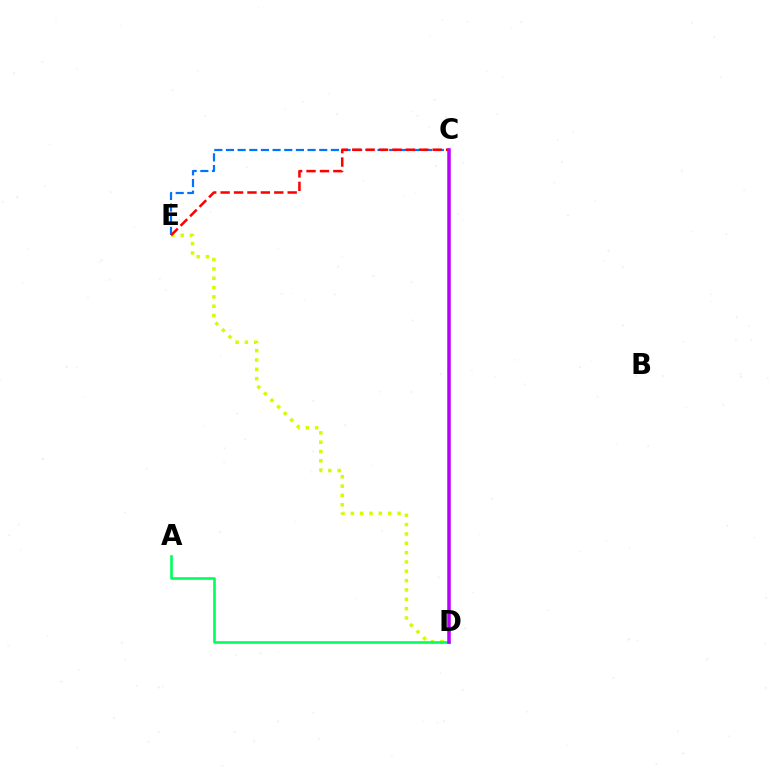{('C', 'E'): [{'color': '#0074ff', 'line_style': 'dashed', 'thickness': 1.58}, {'color': '#ff0000', 'line_style': 'dashed', 'thickness': 1.82}], ('D', 'E'): [{'color': '#d1ff00', 'line_style': 'dotted', 'thickness': 2.54}], ('A', 'D'): [{'color': '#00ff5c', 'line_style': 'solid', 'thickness': 1.89}], ('C', 'D'): [{'color': '#b900ff', 'line_style': 'solid', 'thickness': 2.53}]}